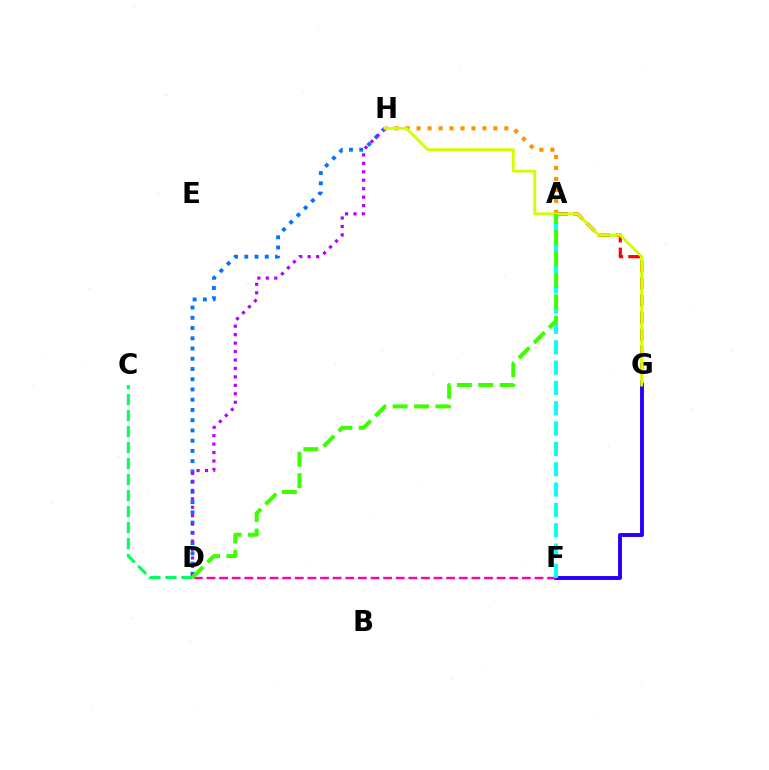{('A', 'G'): [{'color': '#ff0000', 'line_style': 'dashed', 'thickness': 2.32}], ('F', 'G'): [{'color': '#2500ff', 'line_style': 'solid', 'thickness': 2.82}], ('D', 'F'): [{'color': '#ff00ac', 'line_style': 'dashed', 'thickness': 1.71}], ('D', 'H'): [{'color': '#0074ff', 'line_style': 'dotted', 'thickness': 2.78}, {'color': '#b900ff', 'line_style': 'dotted', 'thickness': 2.3}], ('A', 'F'): [{'color': '#00fff6', 'line_style': 'dashed', 'thickness': 2.76}], ('A', 'H'): [{'color': '#ff9400', 'line_style': 'dotted', 'thickness': 2.98}], ('G', 'H'): [{'color': '#d1ff00', 'line_style': 'solid', 'thickness': 2.06}], ('C', 'D'): [{'color': '#00ff5c', 'line_style': 'dashed', 'thickness': 2.17}], ('A', 'D'): [{'color': '#3dff00', 'line_style': 'dashed', 'thickness': 2.91}]}